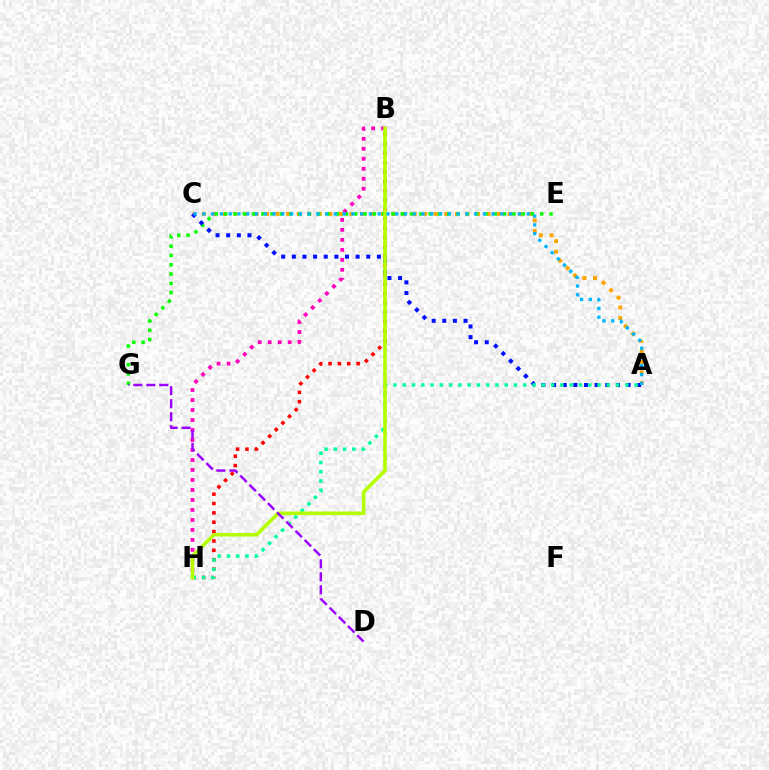{('A', 'C'): [{'color': '#ffa500', 'line_style': 'dotted', 'thickness': 2.86}, {'color': '#0010ff', 'line_style': 'dotted', 'thickness': 2.89}, {'color': '#00b5ff', 'line_style': 'dotted', 'thickness': 2.38}], ('E', 'G'): [{'color': '#08ff00', 'line_style': 'dotted', 'thickness': 2.53}], ('B', 'H'): [{'color': '#ff0000', 'line_style': 'dotted', 'thickness': 2.54}, {'color': '#ff00bd', 'line_style': 'dotted', 'thickness': 2.71}, {'color': '#b3ff00', 'line_style': 'solid', 'thickness': 2.59}], ('A', 'H'): [{'color': '#00ff9d', 'line_style': 'dotted', 'thickness': 2.52}], ('D', 'G'): [{'color': '#9b00ff', 'line_style': 'dashed', 'thickness': 1.77}]}